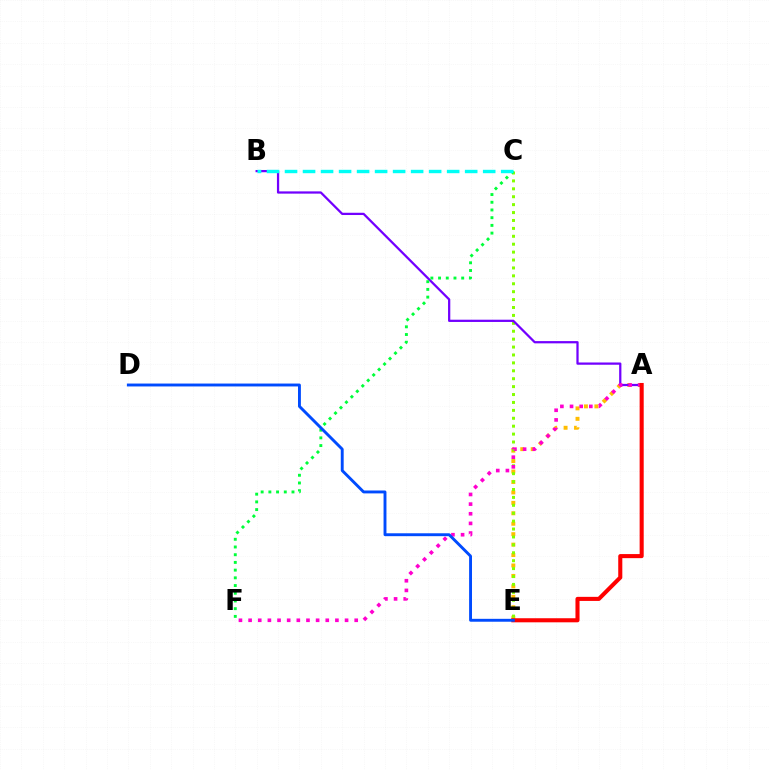{('A', 'E'): [{'color': '#ffbd00', 'line_style': 'dotted', 'thickness': 2.84}, {'color': '#ff0000', 'line_style': 'solid', 'thickness': 2.93}], ('C', 'E'): [{'color': '#84ff00', 'line_style': 'dotted', 'thickness': 2.15}], ('A', 'B'): [{'color': '#7200ff', 'line_style': 'solid', 'thickness': 1.62}], ('A', 'F'): [{'color': '#ff00cf', 'line_style': 'dotted', 'thickness': 2.62}], ('C', 'F'): [{'color': '#00ff39', 'line_style': 'dotted', 'thickness': 2.09}], ('B', 'C'): [{'color': '#00fff6', 'line_style': 'dashed', 'thickness': 2.45}], ('D', 'E'): [{'color': '#004bff', 'line_style': 'solid', 'thickness': 2.09}]}